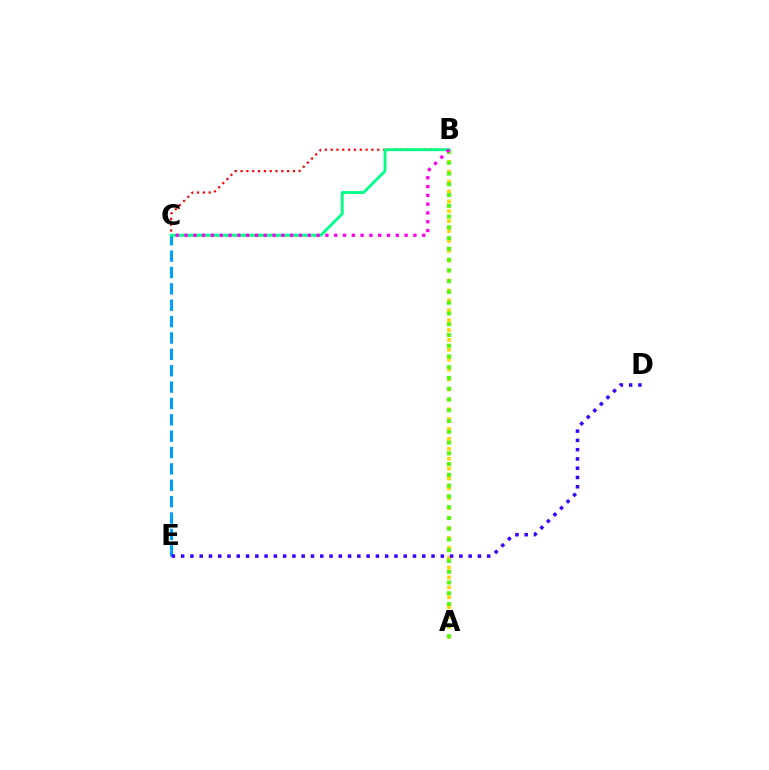{('A', 'B'): [{'color': '#ffd500', 'line_style': 'dotted', 'thickness': 2.69}, {'color': '#4fff00', 'line_style': 'dotted', 'thickness': 2.92}], ('B', 'C'): [{'color': '#ff0000', 'line_style': 'dotted', 'thickness': 1.58}, {'color': '#00ff86', 'line_style': 'solid', 'thickness': 2.05}, {'color': '#ff00ed', 'line_style': 'dotted', 'thickness': 2.39}], ('C', 'E'): [{'color': '#009eff', 'line_style': 'dashed', 'thickness': 2.22}], ('D', 'E'): [{'color': '#3700ff', 'line_style': 'dotted', 'thickness': 2.52}]}